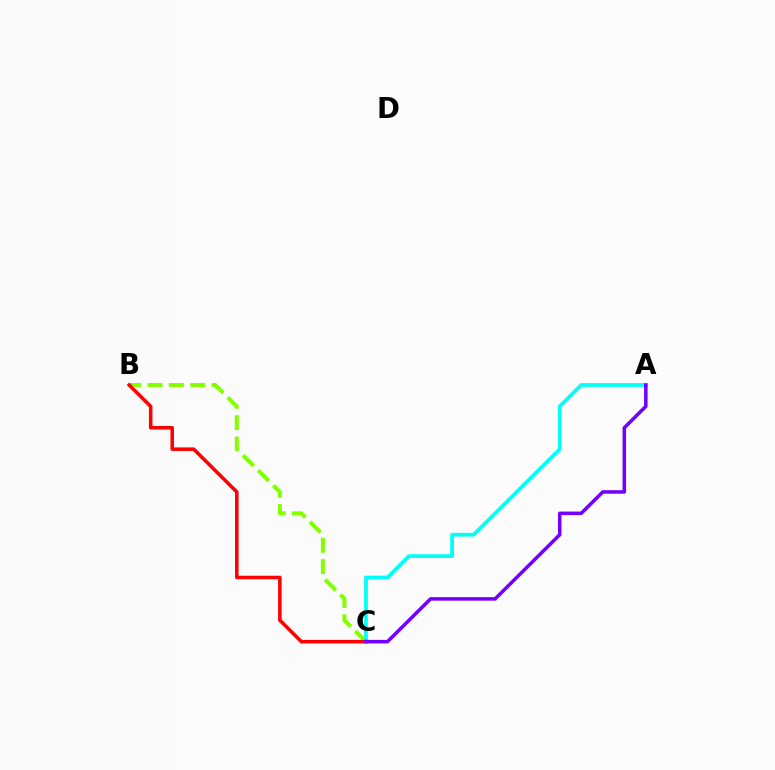{('B', 'C'): [{'color': '#84ff00', 'line_style': 'dashed', 'thickness': 2.9}, {'color': '#ff0000', 'line_style': 'solid', 'thickness': 2.55}], ('A', 'C'): [{'color': '#00fff6', 'line_style': 'solid', 'thickness': 2.69}, {'color': '#7200ff', 'line_style': 'solid', 'thickness': 2.54}]}